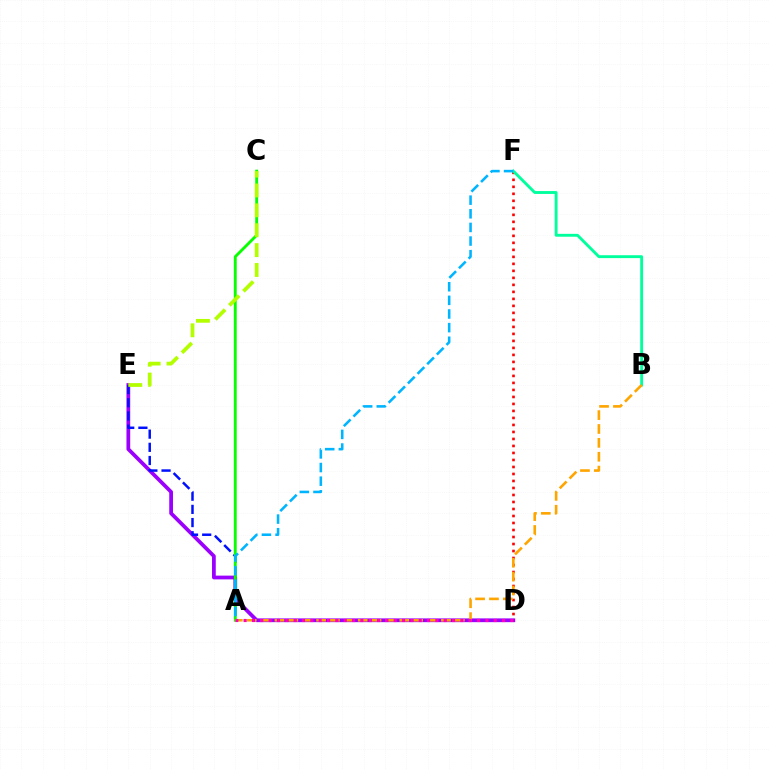{('D', 'F'): [{'color': '#ff0000', 'line_style': 'dotted', 'thickness': 1.9}], ('D', 'E'): [{'color': '#9b00ff', 'line_style': 'solid', 'thickness': 2.7}], ('A', 'E'): [{'color': '#0010ff', 'line_style': 'dashed', 'thickness': 1.79}], ('A', 'C'): [{'color': '#08ff00', 'line_style': 'solid', 'thickness': 2.07}], ('B', 'F'): [{'color': '#00ff9d', 'line_style': 'solid', 'thickness': 2.07}], ('A', 'B'): [{'color': '#ffa500', 'line_style': 'dashed', 'thickness': 1.89}], ('A', 'F'): [{'color': '#00b5ff', 'line_style': 'dashed', 'thickness': 1.85}], ('C', 'E'): [{'color': '#b3ff00', 'line_style': 'dashed', 'thickness': 2.7}], ('A', 'D'): [{'color': '#ff00bd', 'line_style': 'dotted', 'thickness': 2.27}]}